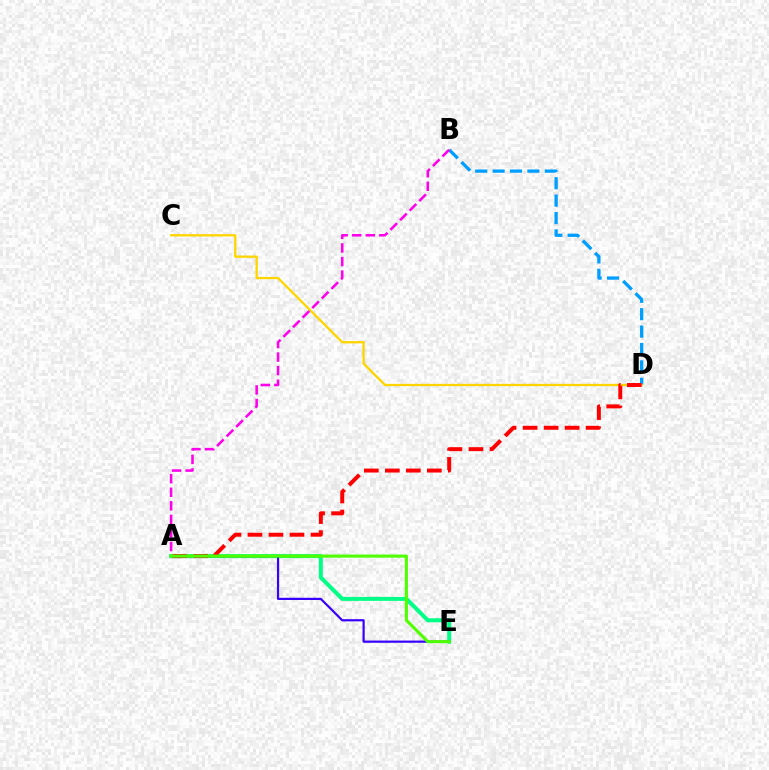{('B', 'D'): [{'color': '#009eff', 'line_style': 'dashed', 'thickness': 2.36}], ('A', 'E'): [{'color': '#00ff86', 'line_style': 'solid', 'thickness': 2.87}, {'color': '#3700ff', 'line_style': 'solid', 'thickness': 1.58}, {'color': '#4fff00', 'line_style': 'solid', 'thickness': 2.23}], ('C', 'D'): [{'color': '#ffd500', 'line_style': 'solid', 'thickness': 1.66}], ('A', 'D'): [{'color': '#ff0000', 'line_style': 'dashed', 'thickness': 2.85}], ('A', 'B'): [{'color': '#ff00ed', 'line_style': 'dashed', 'thickness': 1.84}]}